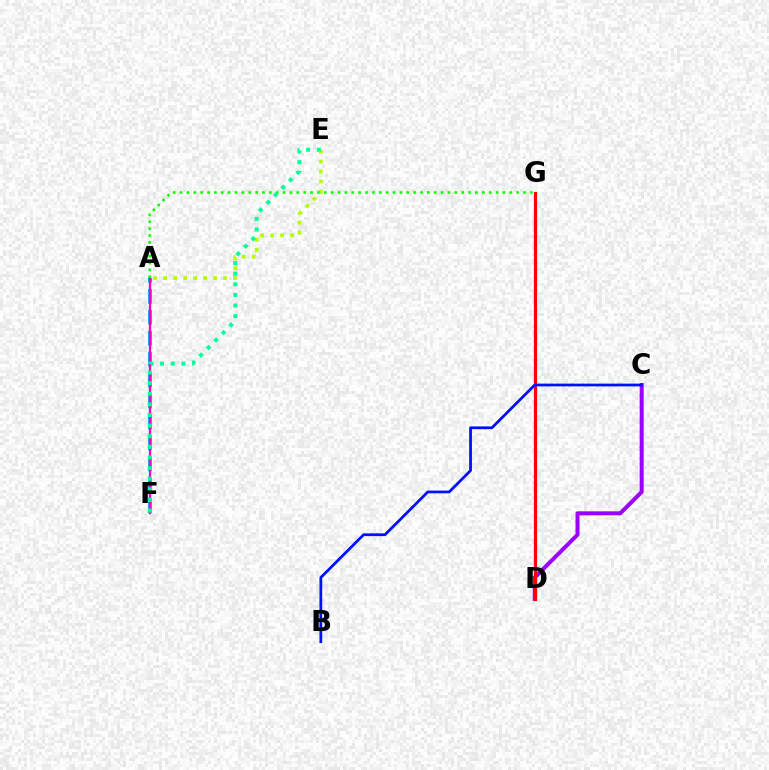{('C', 'D'): [{'color': '#9b00ff', 'line_style': 'solid', 'thickness': 2.88}], ('D', 'G'): [{'color': '#ffa500', 'line_style': 'dotted', 'thickness': 2.24}, {'color': '#ff0000', 'line_style': 'solid', 'thickness': 2.31}], ('A', 'F'): [{'color': '#00b5ff', 'line_style': 'dashed', 'thickness': 2.84}, {'color': '#ff00bd', 'line_style': 'solid', 'thickness': 1.65}], ('A', 'E'): [{'color': '#b3ff00', 'line_style': 'dotted', 'thickness': 2.71}], ('B', 'C'): [{'color': '#0010ff', 'line_style': 'solid', 'thickness': 1.98}], ('A', 'G'): [{'color': '#08ff00', 'line_style': 'dotted', 'thickness': 1.87}], ('E', 'F'): [{'color': '#00ff9d', 'line_style': 'dotted', 'thickness': 2.89}]}